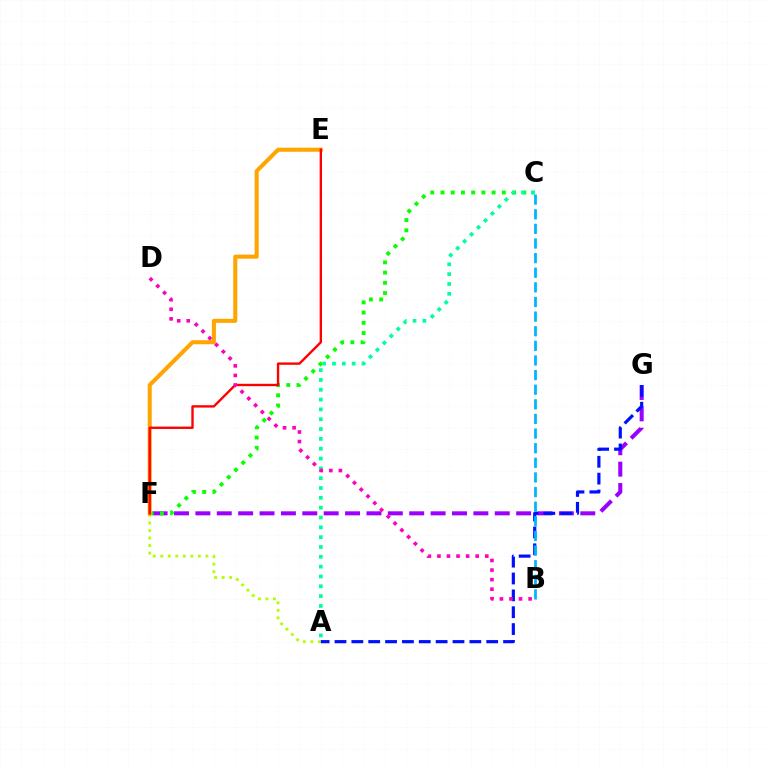{('A', 'F'): [{'color': '#b3ff00', 'line_style': 'dotted', 'thickness': 2.04}], ('F', 'G'): [{'color': '#9b00ff', 'line_style': 'dashed', 'thickness': 2.9}], ('C', 'F'): [{'color': '#08ff00', 'line_style': 'dotted', 'thickness': 2.78}], ('A', 'G'): [{'color': '#0010ff', 'line_style': 'dashed', 'thickness': 2.29}], ('E', 'F'): [{'color': '#ffa500', 'line_style': 'solid', 'thickness': 2.92}, {'color': '#ff0000', 'line_style': 'solid', 'thickness': 1.71}], ('A', 'C'): [{'color': '#00ff9d', 'line_style': 'dotted', 'thickness': 2.67}], ('B', 'D'): [{'color': '#ff00bd', 'line_style': 'dotted', 'thickness': 2.6}], ('B', 'C'): [{'color': '#00b5ff', 'line_style': 'dashed', 'thickness': 1.99}]}